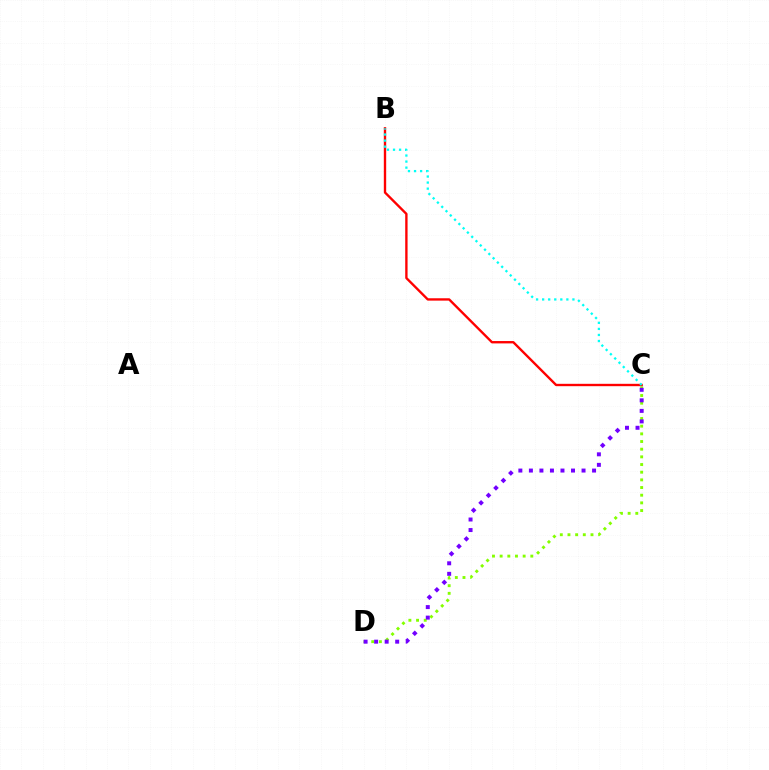{('C', 'D'): [{'color': '#84ff00', 'line_style': 'dotted', 'thickness': 2.08}, {'color': '#7200ff', 'line_style': 'dotted', 'thickness': 2.86}], ('B', 'C'): [{'color': '#ff0000', 'line_style': 'solid', 'thickness': 1.7}, {'color': '#00fff6', 'line_style': 'dotted', 'thickness': 1.65}]}